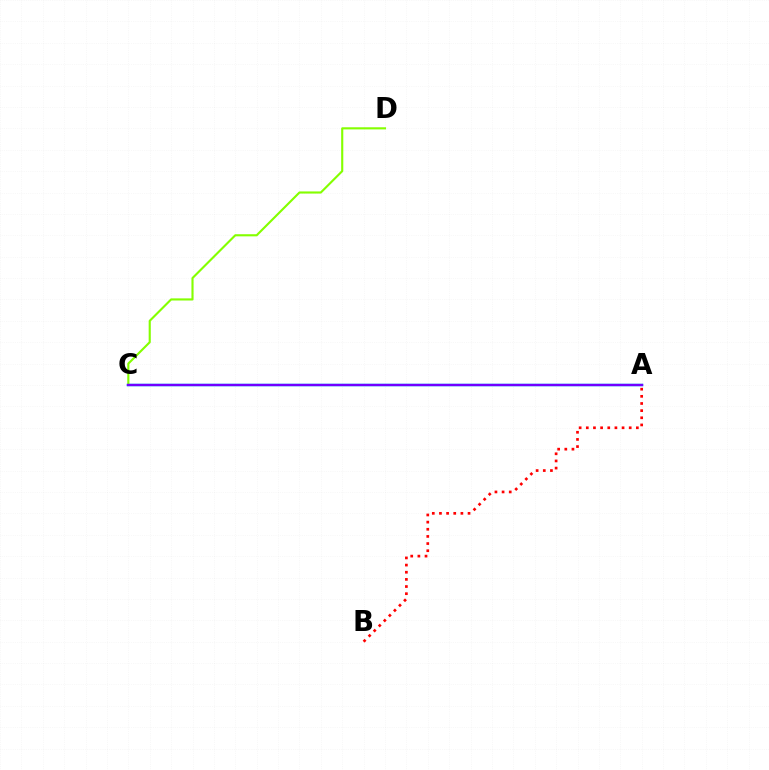{('A', 'C'): [{'color': '#00fff6', 'line_style': 'solid', 'thickness': 1.78}, {'color': '#7200ff', 'line_style': 'solid', 'thickness': 1.74}], ('C', 'D'): [{'color': '#84ff00', 'line_style': 'solid', 'thickness': 1.53}], ('A', 'B'): [{'color': '#ff0000', 'line_style': 'dotted', 'thickness': 1.94}]}